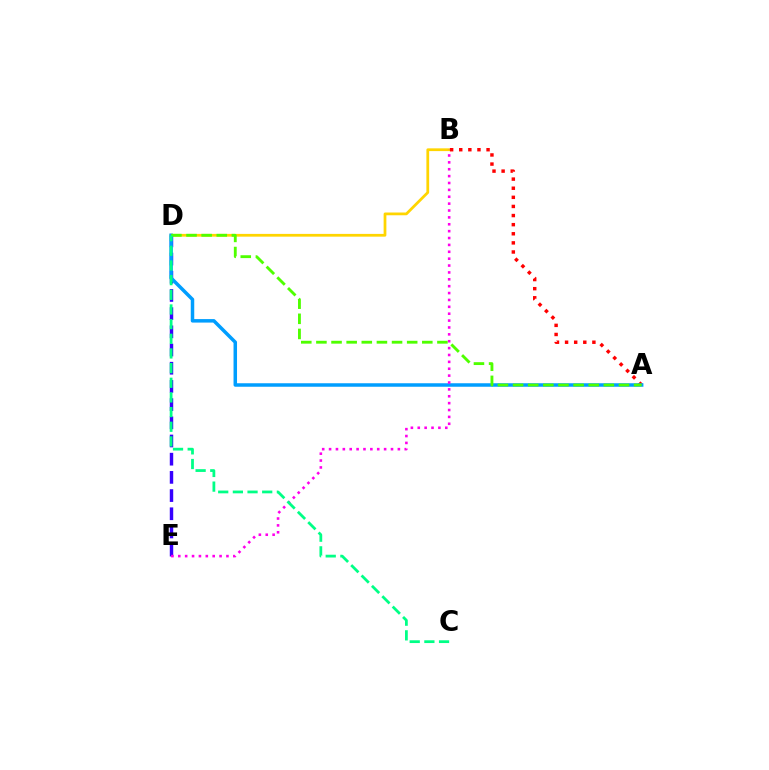{('B', 'D'): [{'color': '#ffd500', 'line_style': 'solid', 'thickness': 1.98}], ('A', 'B'): [{'color': '#ff0000', 'line_style': 'dotted', 'thickness': 2.47}], ('D', 'E'): [{'color': '#3700ff', 'line_style': 'dashed', 'thickness': 2.47}], ('A', 'D'): [{'color': '#009eff', 'line_style': 'solid', 'thickness': 2.52}, {'color': '#4fff00', 'line_style': 'dashed', 'thickness': 2.06}], ('B', 'E'): [{'color': '#ff00ed', 'line_style': 'dotted', 'thickness': 1.87}], ('C', 'D'): [{'color': '#00ff86', 'line_style': 'dashed', 'thickness': 1.99}]}